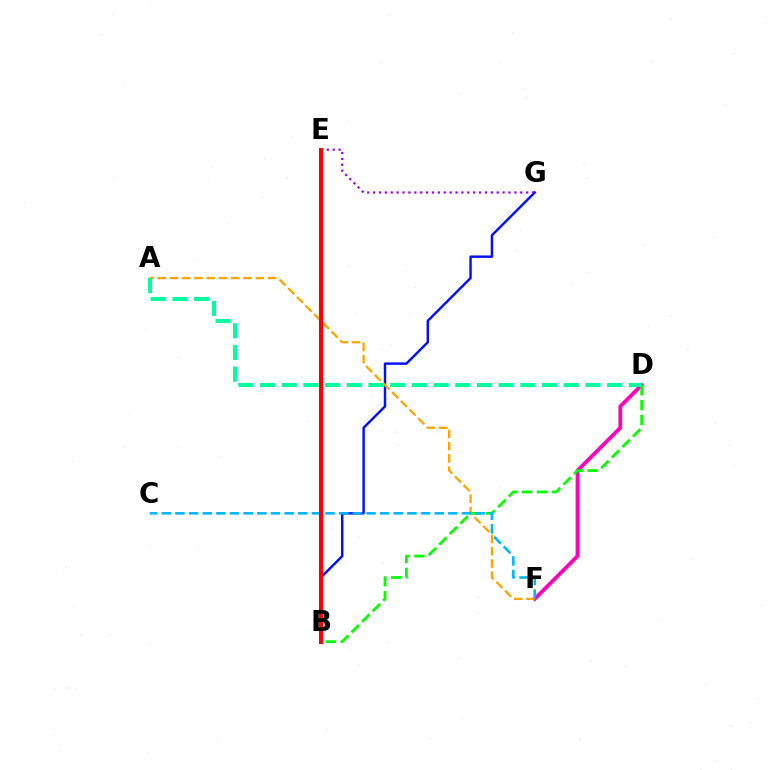{('B', 'G'): [{'color': '#0010ff', 'line_style': 'solid', 'thickness': 1.75}], ('D', 'F'): [{'color': '#ff00bd', 'line_style': 'solid', 'thickness': 2.72}], ('B', 'D'): [{'color': '#08ff00', 'line_style': 'dashed', 'thickness': 2.02}], ('A', 'F'): [{'color': '#ffa500', 'line_style': 'dashed', 'thickness': 1.67}], ('B', 'E'): [{'color': '#b3ff00', 'line_style': 'dashed', 'thickness': 1.82}, {'color': '#ff0000', 'line_style': 'solid', 'thickness': 2.95}], ('E', 'G'): [{'color': '#9b00ff', 'line_style': 'dotted', 'thickness': 1.6}], ('A', 'D'): [{'color': '#00ff9d', 'line_style': 'dashed', 'thickness': 2.95}], ('C', 'F'): [{'color': '#00b5ff', 'line_style': 'dashed', 'thickness': 1.85}]}